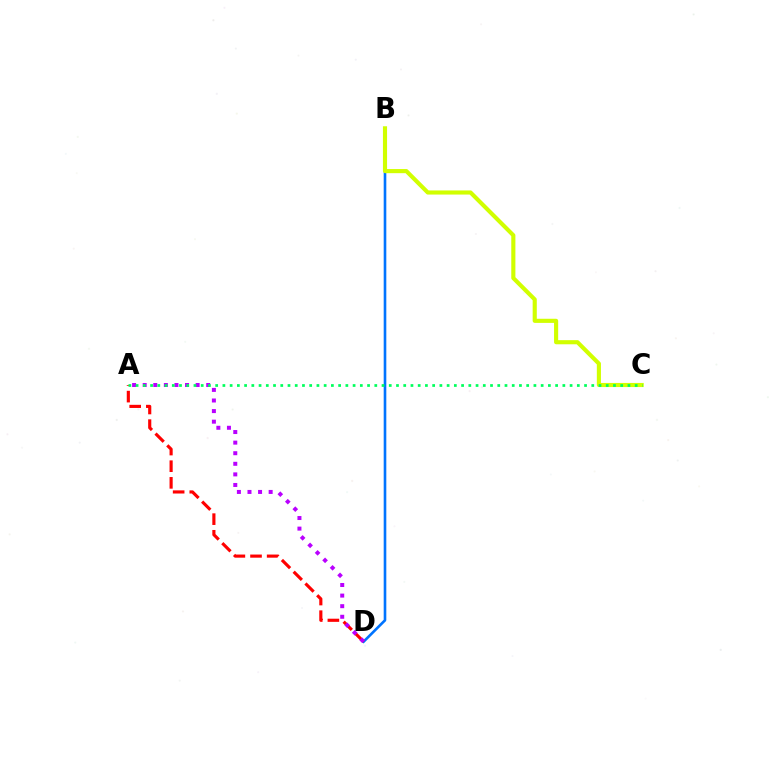{('B', 'D'): [{'color': '#0074ff', 'line_style': 'solid', 'thickness': 1.89}], ('B', 'C'): [{'color': '#d1ff00', 'line_style': 'solid', 'thickness': 2.97}], ('A', 'D'): [{'color': '#ff0000', 'line_style': 'dashed', 'thickness': 2.26}, {'color': '#b900ff', 'line_style': 'dotted', 'thickness': 2.88}], ('A', 'C'): [{'color': '#00ff5c', 'line_style': 'dotted', 'thickness': 1.97}]}